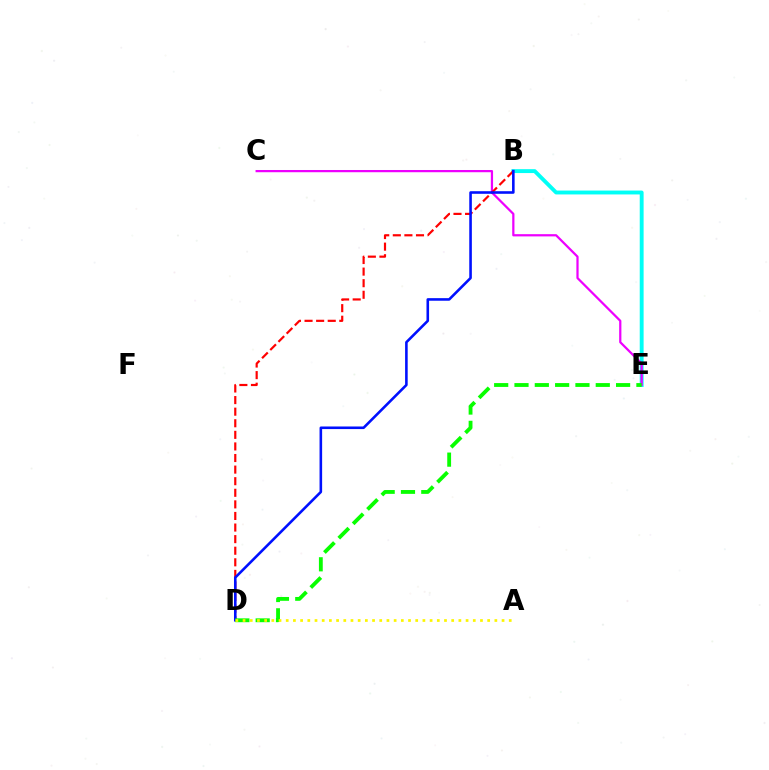{('B', 'E'): [{'color': '#00fff6', 'line_style': 'solid', 'thickness': 2.8}], ('C', 'E'): [{'color': '#ee00ff', 'line_style': 'solid', 'thickness': 1.61}], ('B', 'D'): [{'color': '#ff0000', 'line_style': 'dashed', 'thickness': 1.57}, {'color': '#0010ff', 'line_style': 'solid', 'thickness': 1.87}], ('D', 'E'): [{'color': '#08ff00', 'line_style': 'dashed', 'thickness': 2.76}], ('A', 'D'): [{'color': '#fcf500', 'line_style': 'dotted', 'thickness': 1.95}]}